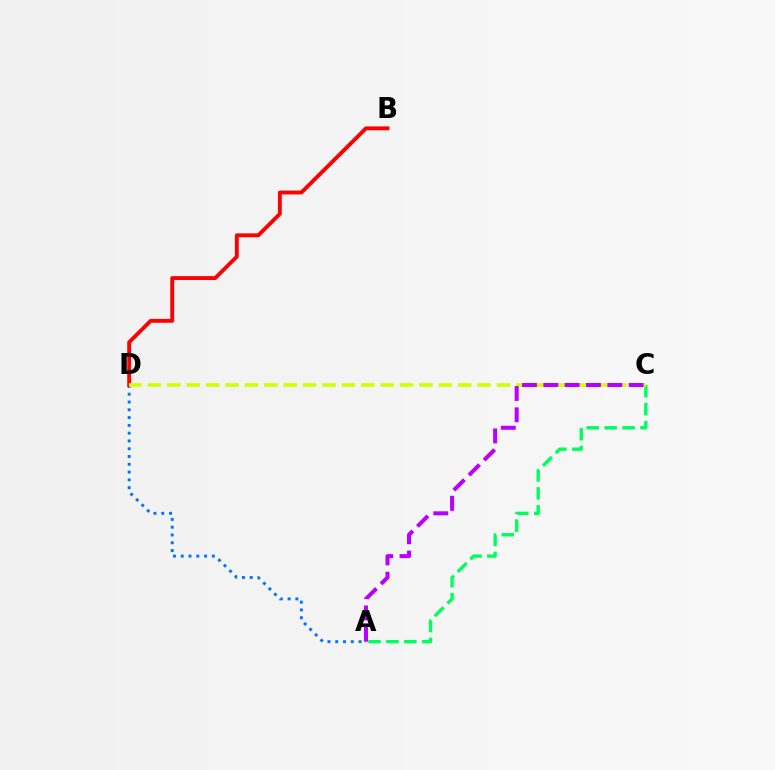{('A', 'C'): [{'color': '#00ff5c', 'line_style': 'dashed', 'thickness': 2.44}, {'color': '#b900ff', 'line_style': 'dashed', 'thickness': 2.9}], ('A', 'D'): [{'color': '#0074ff', 'line_style': 'dotted', 'thickness': 2.11}], ('B', 'D'): [{'color': '#ff0000', 'line_style': 'solid', 'thickness': 2.78}], ('C', 'D'): [{'color': '#d1ff00', 'line_style': 'dashed', 'thickness': 2.63}]}